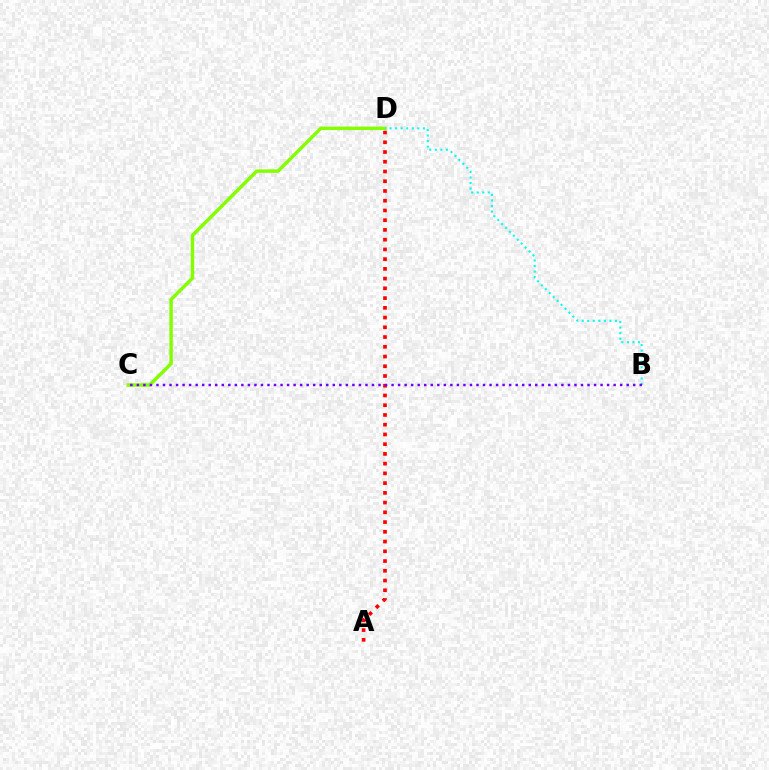{('A', 'D'): [{'color': '#ff0000', 'line_style': 'dotted', 'thickness': 2.65}], ('C', 'D'): [{'color': '#84ff00', 'line_style': 'solid', 'thickness': 2.48}], ('B', 'D'): [{'color': '#00fff6', 'line_style': 'dotted', 'thickness': 1.51}], ('B', 'C'): [{'color': '#7200ff', 'line_style': 'dotted', 'thickness': 1.77}]}